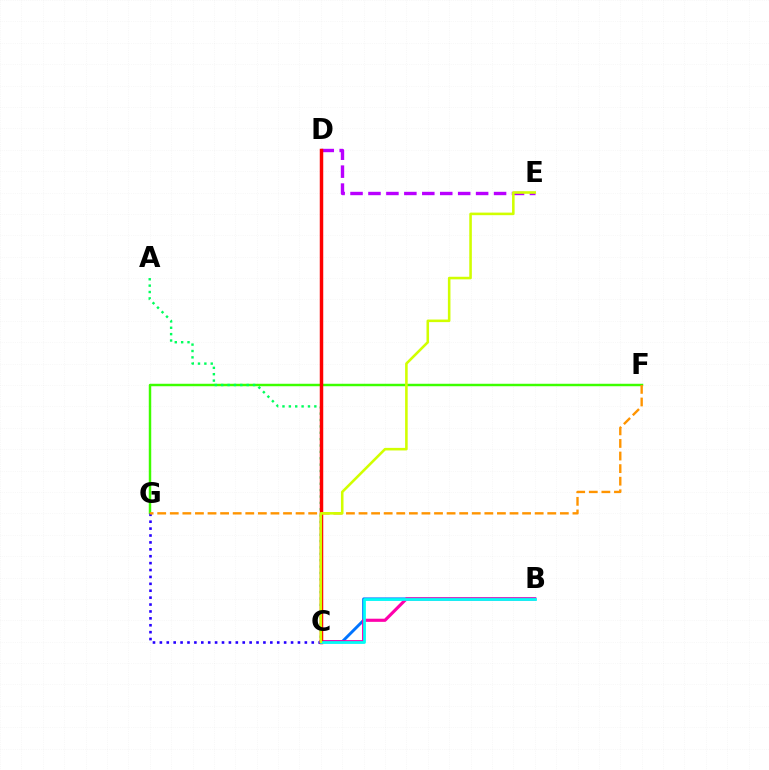{('B', 'C'): [{'color': '#0074ff', 'line_style': 'solid', 'thickness': 2.1}, {'color': '#ff00ac', 'line_style': 'solid', 'thickness': 2.25}, {'color': '#00fff6', 'line_style': 'solid', 'thickness': 1.96}], ('F', 'G'): [{'color': '#3dff00', 'line_style': 'solid', 'thickness': 1.77}, {'color': '#ff9400', 'line_style': 'dashed', 'thickness': 1.71}], ('A', 'C'): [{'color': '#00ff5c', 'line_style': 'dotted', 'thickness': 1.73}], ('D', 'E'): [{'color': '#b900ff', 'line_style': 'dashed', 'thickness': 2.44}], ('C', 'G'): [{'color': '#2500ff', 'line_style': 'dotted', 'thickness': 1.88}], ('C', 'D'): [{'color': '#ff0000', 'line_style': 'solid', 'thickness': 2.5}], ('C', 'E'): [{'color': '#d1ff00', 'line_style': 'solid', 'thickness': 1.85}]}